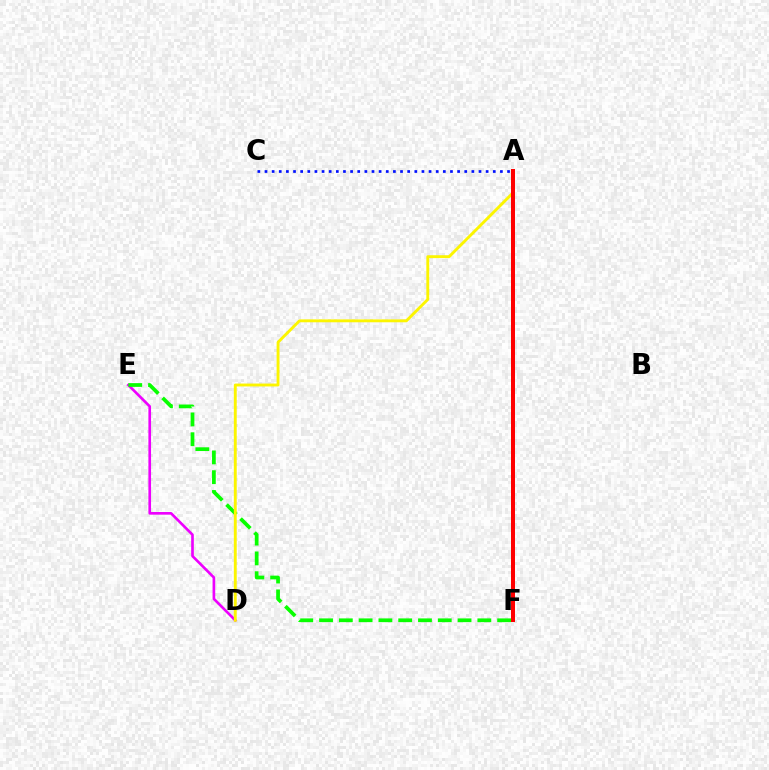{('D', 'E'): [{'color': '#ee00ff', 'line_style': 'solid', 'thickness': 1.91}], ('E', 'F'): [{'color': '#08ff00', 'line_style': 'dashed', 'thickness': 2.69}], ('A', 'D'): [{'color': '#fcf500', 'line_style': 'solid', 'thickness': 2.08}], ('A', 'F'): [{'color': '#00fff6', 'line_style': 'solid', 'thickness': 2.73}, {'color': '#ff0000', 'line_style': 'solid', 'thickness': 2.88}], ('A', 'C'): [{'color': '#0010ff', 'line_style': 'dotted', 'thickness': 1.94}]}